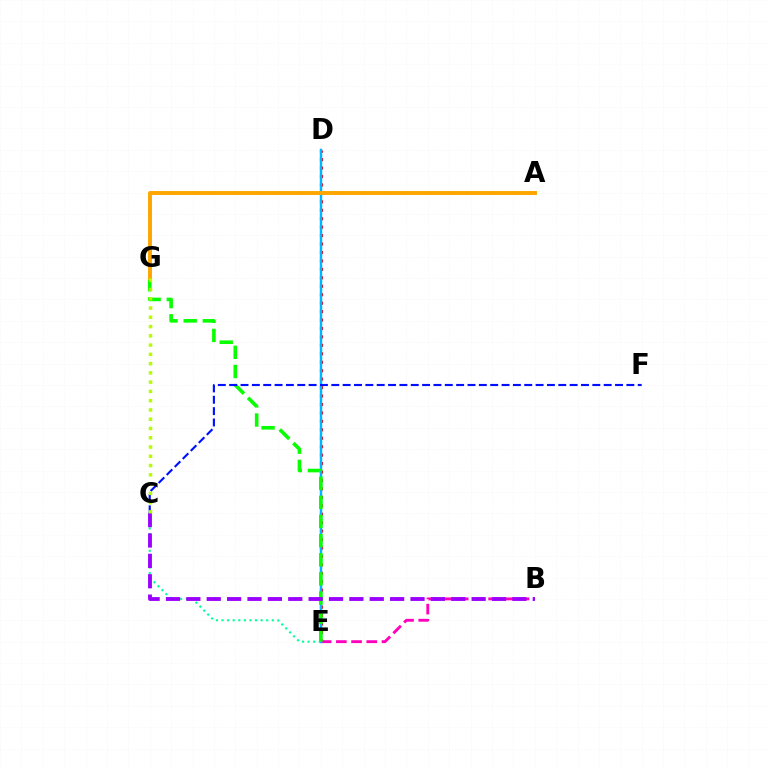{('D', 'E'): [{'color': '#ff0000', 'line_style': 'dotted', 'thickness': 2.29}, {'color': '#00b5ff', 'line_style': 'solid', 'thickness': 1.77}], ('B', 'E'): [{'color': '#ff00bd', 'line_style': 'dashed', 'thickness': 2.07}], ('C', 'E'): [{'color': '#00ff9d', 'line_style': 'dotted', 'thickness': 1.52}], ('E', 'G'): [{'color': '#08ff00', 'line_style': 'dashed', 'thickness': 2.6}], ('B', 'C'): [{'color': '#9b00ff', 'line_style': 'dashed', 'thickness': 2.77}], ('C', 'F'): [{'color': '#0010ff', 'line_style': 'dashed', 'thickness': 1.54}], ('A', 'G'): [{'color': '#ffa500', 'line_style': 'solid', 'thickness': 2.82}], ('C', 'G'): [{'color': '#b3ff00', 'line_style': 'dotted', 'thickness': 2.52}]}